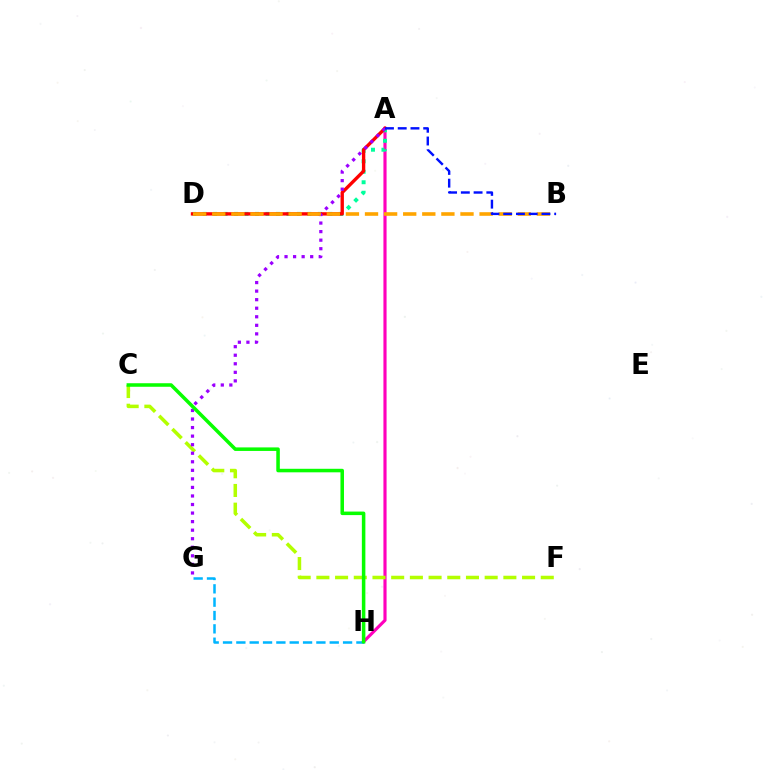{('A', 'H'): [{'color': '#ff00bd', 'line_style': 'solid', 'thickness': 2.27}], ('C', 'F'): [{'color': '#b3ff00', 'line_style': 'dashed', 'thickness': 2.54}], ('A', 'D'): [{'color': '#00ff9d', 'line_style': 'dotted', 'thickness': 2.85}, {'color': '#ff0000', 'line_style': 'solid', 'thickness': 2.41}], ('A', 'G'): [{'color': '#9b00ff', 'line_style': 'dotted', 'thickness': 2.32}], ('G', 'H'): [{'color': '#00b5ff', 'line_style': 'dashed', 'thickness': 1.81}], ('C', 'H'): [{'color': '#08ff00', 'line_style': 'solid', 'thickness': 2.54}], ('B', 'D'): [{'color': '#ffa500', 'line_style': 'dashed', 'thickness': 2.59}], ('A', 'B'): [{'color': '#0010ff', 'line_style': 'dashed', 'thickness': 1.73}]}